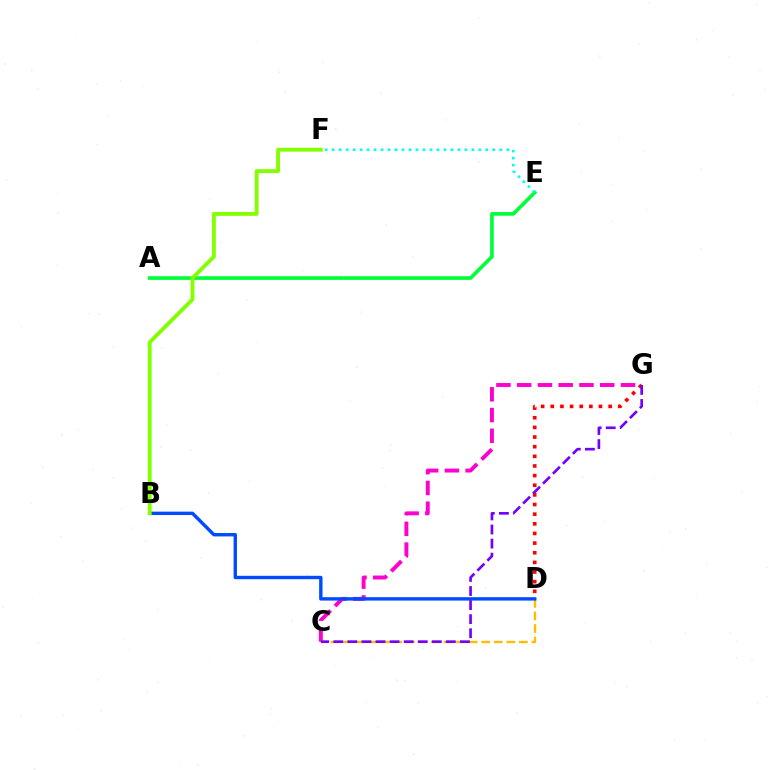{('D', 'G'): [{'color': '#ff0000', 'line_style': 'dotted', 'thickness': 2.62}], ('C', 'G'): [{'color': '#ff00cf', 'line_style': 'dashed', 'thickness': 2.82}, {'color': '#7200ff', 'line_style': 'dashed', 'thickness': 1.91}], ('C', 'D'): [{'color': '#ffbd00', 'line_style': 'dashed', 'thickness': 1.71}], ('A', 'E'): [{'color': '#00ff39', 'line_style': 'solid', 'thickness': 2.62}], ('E', 'F'): [{'color': '#00fff6', 'line_style': 'dotted', 'thickness': 1.9}], ('B', 'D'): [{'color': '#004bff', 'line_style': 'solid', 'thickness': 2.44}], ('B', 'F'): [{'color': '#84ff00', 'line_style': 'solid', 'thickness': 2.78}]}